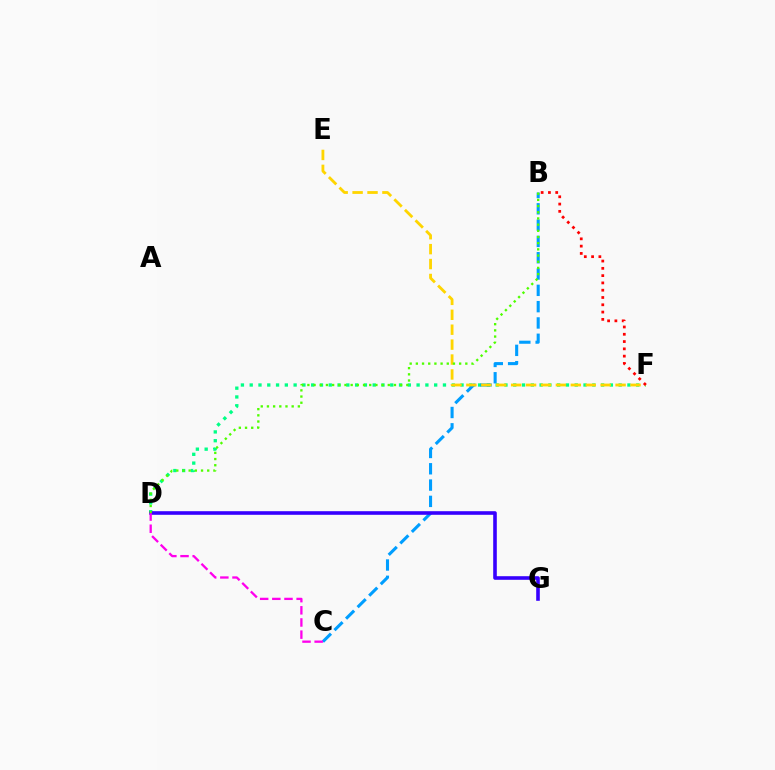{('D', 'F'): [{'color': '#00ff86', 'line_style': 'dotted', 'thickness': 2.39}], ('B', 'C'): [{'color': '#009eff', 'line_style': 'dashed', 'thickness': 2.22}], ('D', 'G'): [{'color': '#3700ff', 'line_style': 'solid', 'thickness': 2.59}], ('E', 'F'): [{'color': '#ffd500', 'line_style': 'dashed', 'thickness': 2.03}], ('B', 'D'): [{'color': '#4fff00', 'line_style': 'dotted', 'thickness': 1.68}], ('C', 'D'): [{'color': '#ff00ed', 'line_style': 'dashed', 'thickness': 1.65}], ('B', 'F'): [{'color': '#ff0000', 'line_style': 'dotted', 'thickness': 1.98}]}